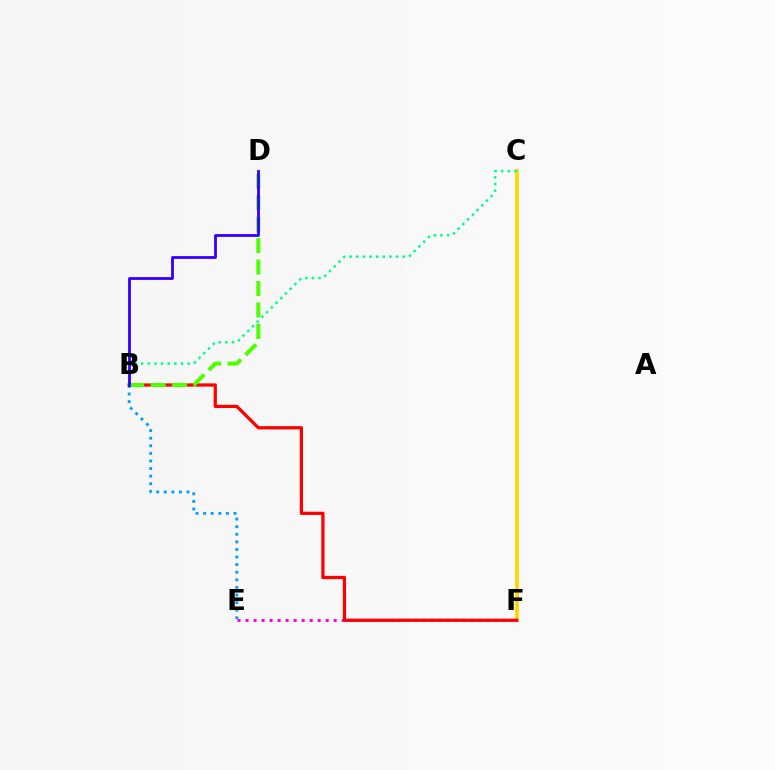{('C', 'F'): [{'color': '#ffd500', 'line_style': 'solid', 'thickness': 2.66}], ('B', 'C'): [{'color': '#00ff86', 'line_style': 'dotted', 'thickness': 1.81}], ('E', 'F'): [{'color': '#ff00ed', 'line_style': 'dotted', 'thickness': 2.18}], ('B', 'F'): [{'color': '#ff0000', 'line_style': 'solid', 'thickness': 2.34}], ('B', 'E'): [{'color': '#009eff', 'line_style': 'dotted', 'thickness': 2.06}], ('B', 'D'): [{'color': '#4fff00', 'line_style': 'dashed', 'thickness': 2.91}, {'color': '#3700ff', 'line_style': 'solid', 'thickness': 2.04}]}